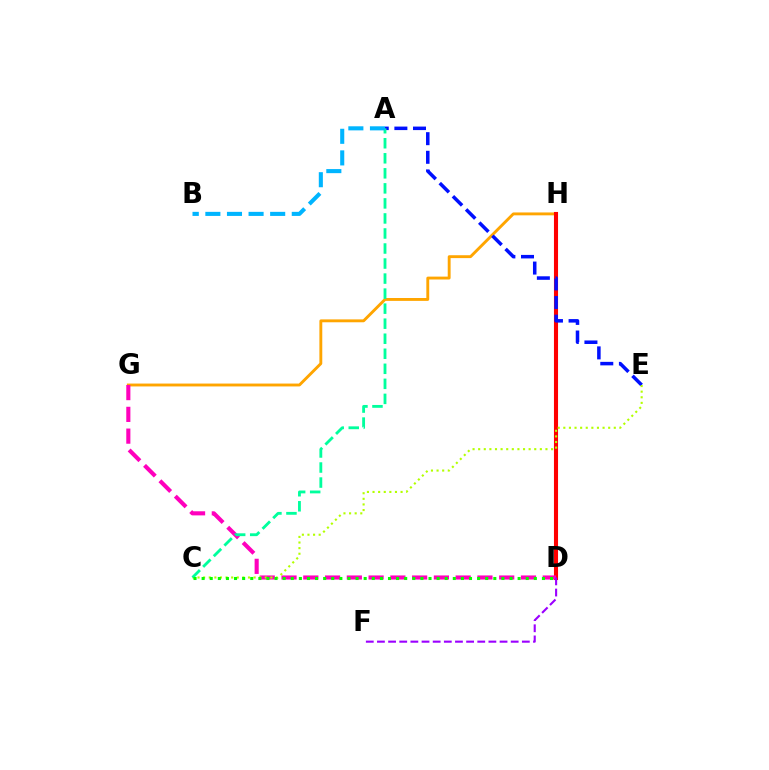{('G', 'H'): [{'color': '#ffa500', 'line_style': 'solid', 'thickness': 2.08}], ('D', 'H'): [{'color': '#ff0000', 'line_style': 'solid', 'thickness': 2.94}], ('A', 'E'): [{'color': '#0010ff', 'line_style': 'dashed', 'thickness': 2.53}], ('D', 'G'): [{'color': '#ff00bd', 'line_style': 'dashed', 'thickness': 2.96}], ('D', 'F'): [{'color': '#9b00ff', 'line_style': 'dashed', 'thickness': 1.51}], ('C', 'E'): [{'color': '#b3ff00', 'line_style': 'dotted', 'thickness': 1.52}], ('A', 'C'): [{'color': '#00ff9d', 'line_style': 'dashed', 'thickness': 2.04}], ('A', 'B'): [{'color': '#00b5ff', 'line_style': 'dashed', 'thickness': 2.93}], ('C', 'D'): [{'color': '#08ff00', 'line_style': 'dotted', 'thickness': 2.2}]}